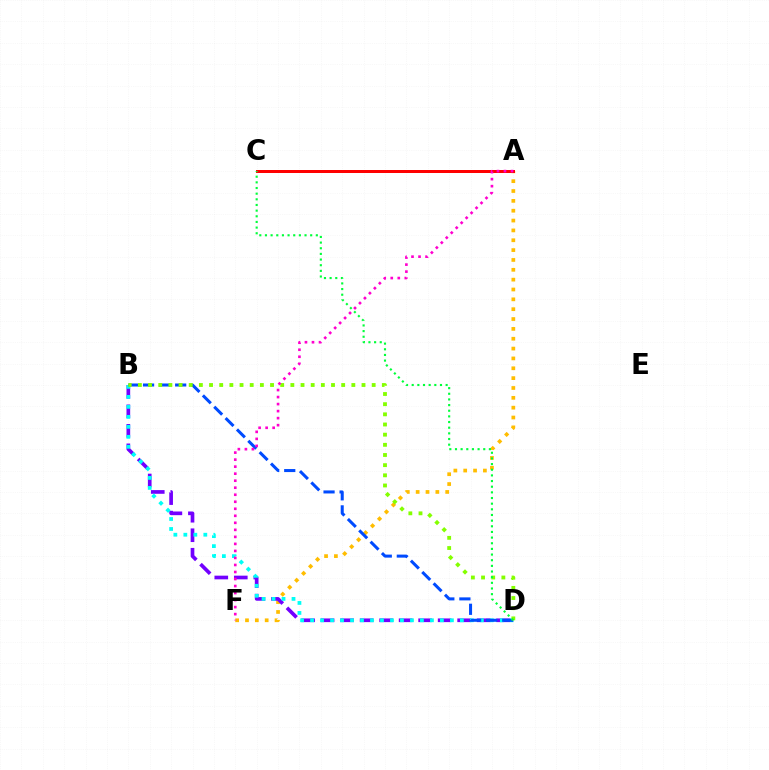{('A', 'F'): [{'color': '#ffbd00', 'line_style': 'dotted', 'thickness': 2.68}, {'color': '#ff00cf', 'line_style': 'dotted', 'thickness': 1.91}], ('B', 'D'): [{'color': '#7200ff', 'line_style': 'dashed', 'thickness': 2.65}, {'color': '#00fff6', 'line_style': 'dotted', 'thickness': 2.71}, {'color': '#004bff', 'line_style': 'dashed', 'thickness': 2.18}, {'color': '#84ff00', 'line_style': 'dotted', 'thickness': 2.76}], ('A', 'C'): [{'color': '#ff0000', 'line_style': 'solid', 'thickness': 2.16}], ('C', 'D'): [{'color': '#00ff39', 'line_style': 'dotted', 'thickness': 1.54}]}